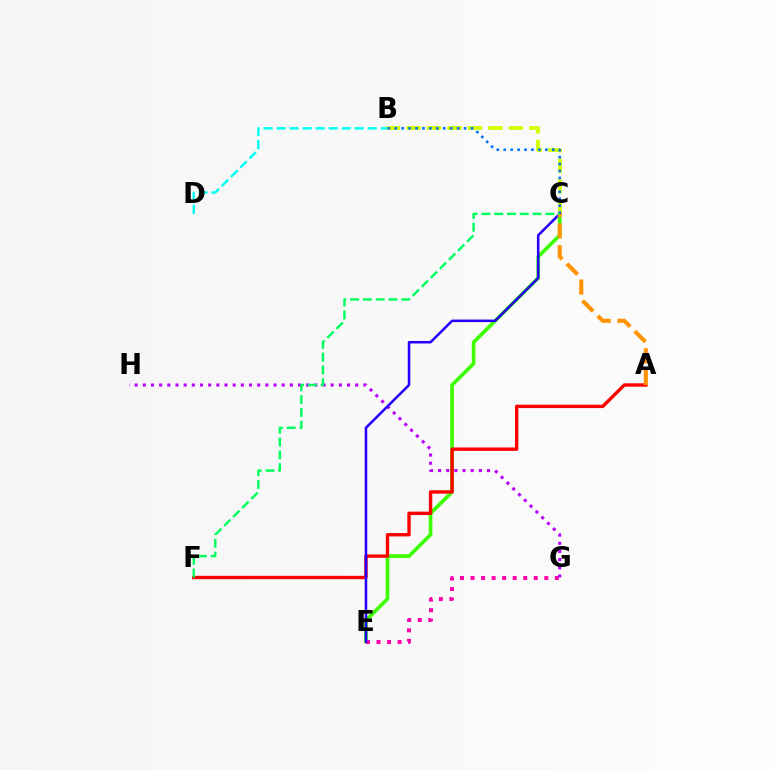{('C', 'E'): [{'color': '#3dff00', 'line_style': 'solid', 'thickness': 2.64}, {'color': '#2500ff', 'line_style': 'solid', 'thickness': 1.83}], ('E', 'G'): [{'color': '#ff00ac', 'line_style': 'dotted', 'thickness': 2.86}], ('B', 'D'): [{'color': '#00fff6', 'line_style': 'dashed', 'thickness': 1.77}], ('B', 'C'): [{'color': '#d1ff00', 'line_style': 'dashed', 'thickness': 2.78}, {'color': '#0074ff', 'line_style': 'dotted', 'thickness': 1.88}], ('A', 'F'): [{'color': '#ff0000', 'line_style': 'solid', 'thickness': 2.44}], ('G', 'H'): [{'color': '#b900ff', 'line_style': 'dotted', 'thickness': 2.22}], ('A', 'C'): [{'color': '#ff9400', 'line_style': 'dashed', 'thickness': 2.94}], ('C', 'F'): [{'color': '#00ff5c', 'line_style': 'dashed', 'thickness': 1.74}]}